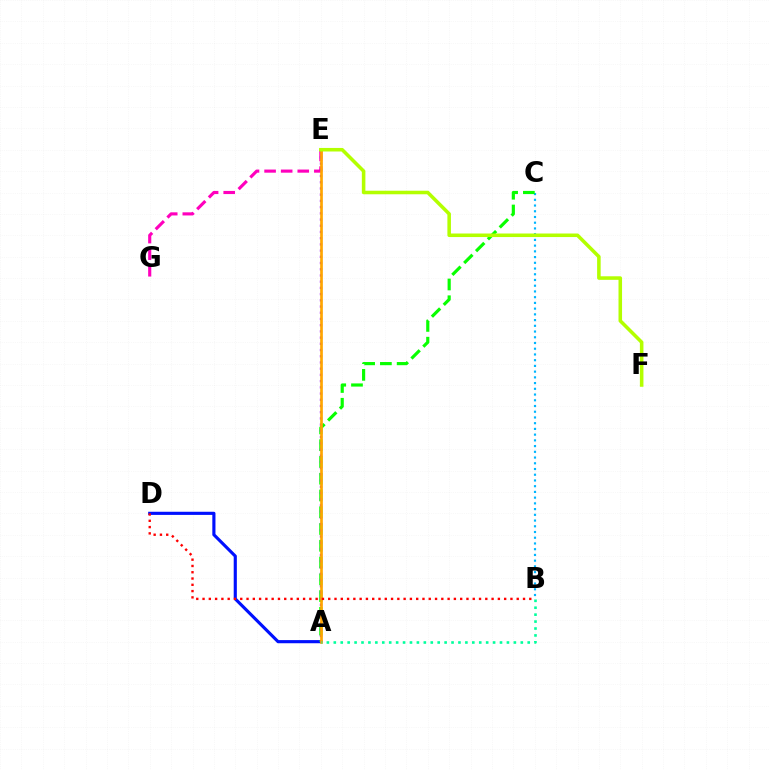{('A', 'D'): [{'color': '#0010ff', 'line_style': 'solid', 'thickness': 2.26}], ('B', 'C'): [{'color': '#00b5ff', 'line_style': 'dotted', 'thickness': 1.56}], ('A', 'C'): [{'color': '#08ff00', 'line_style': 'dashed', 'thickness': 2.28}], ('E', 'G'): [{'color': '#ff00bd', 'line_style': 'dashed', 'thickness': 2.25}], ('A', 'E'): [{'color': '#9b00ff', 'line_style': 'dotted', 'thickness': 1.69}, {'color': '#ffa500', 'line_style': 'solid', 'thickness': 1.94}], ('B', 'D'): [{'color': '#ff0000', 'line_style': 'dotted', 'thickness': 1.71}], ('A', 'B'): [{'color': '#00ff9d', 'line_style': 'dotted', 'thickness': 1.88}], ('E', 'F'): [{'color': '#b3ff00', 'line_style': 'solid', 'thickness': 2.56}]}